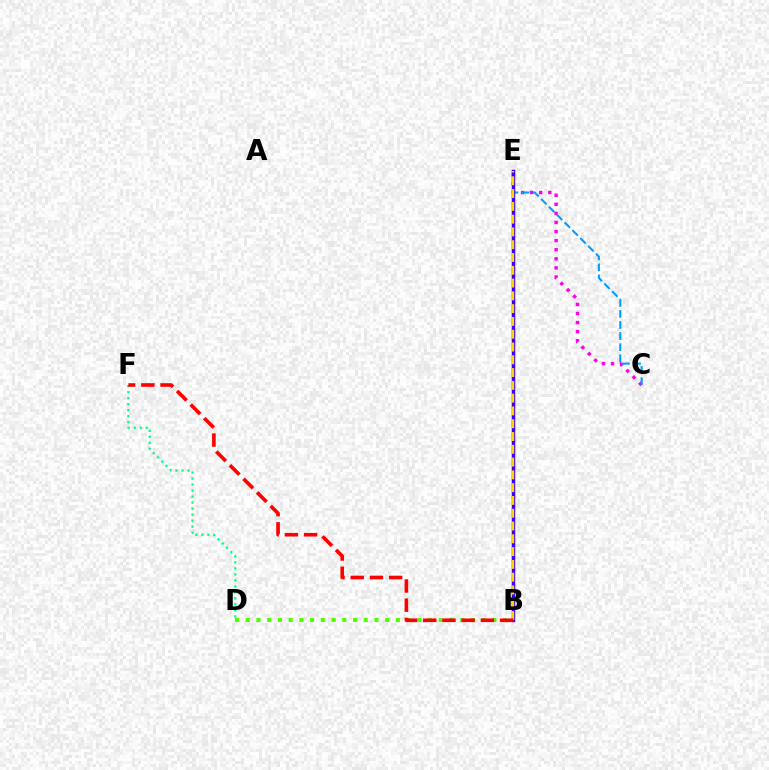{('C', 'E'): [{'color': '#ff00ed', 'line_style': 'dotted', 'thickness': 2.47}, {'color': '#009eff', 'line_style': 'dashed', 'thickness': 1.5}], ('B', 'D'): [{'color': '#4fff00', 'line_style': 'dotted', 'thickness': 2.91}], ('B', 'E'): [{'color': '#3700ff', 'line_style': 'solid', 'thickness': 2.51}, {'color': '#ffd500', 'line_style': 'dashed', 'thickness': 1.74}], ('D', 'F'): [{'color': '#00ff86', 'line_style': 'dotted', 'thickness': 1.63}], ('B', 'F'): [{'color': '#ff0000', 'line_style': 'dashed', 'thickness': 2.61}]}